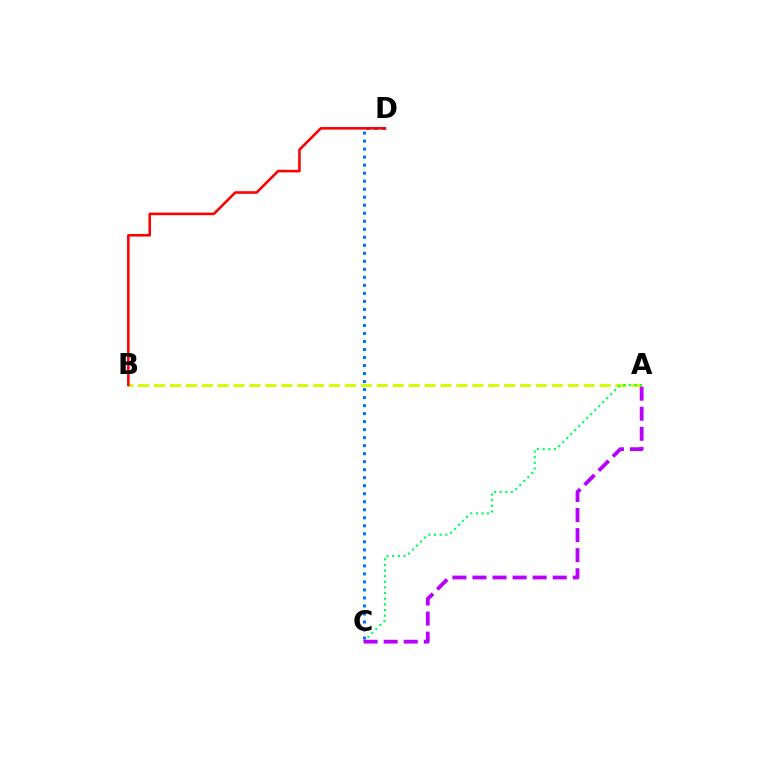{('C', 'D'): [{'color': '#0074ff', 'line_style': 'dotted', 'thickness': 2.18}], ('A', 'B'): [{'color': '#d1ff00', 'line_style': 'dashed', 'thickness': 2.16}], ('B', 'D'): [{'color': '#ff0000', 'line_style': 'solid', 'thickness': 1.86}], ('A', 'C'): [{'color': '#00ff5c', 'line_style': 'dotted', 'thickness': 1.53}, {'color': '#b900ff', 'line_style': 'dashed', 'thickness': 2.73}]}